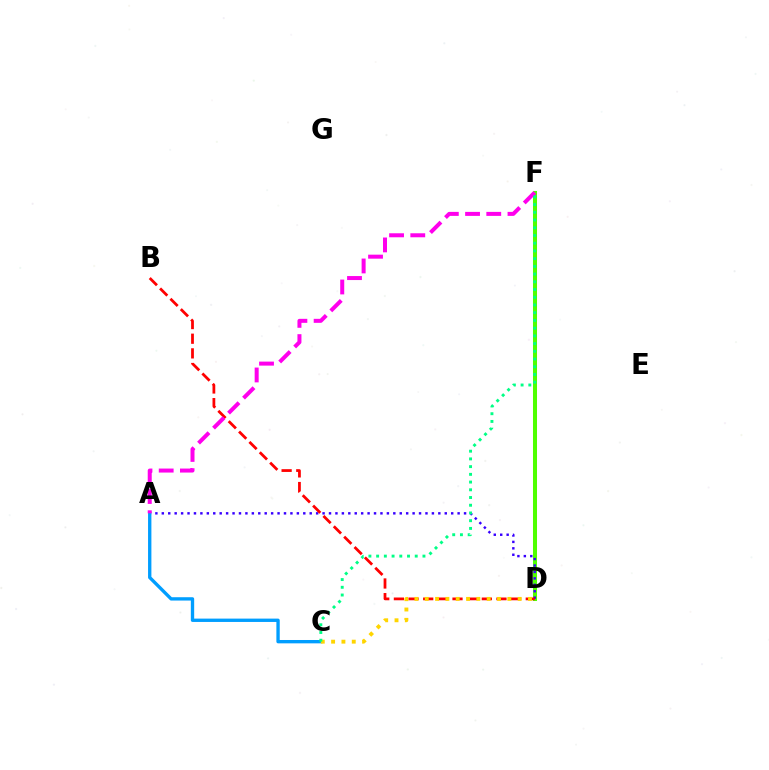{('D', 'F'): [{'color': '#4fff00', 'line_style': 'solid', 'thickness': 2.9}], ('A', 'D'): [{'color': '#3700ff', 'line_style': 'dotted', 'thickness': 1.75}], ('A', 'C'): [{'color': '#009eff', 'line_style': 'solid', 'thickness': 2.41}], ('B', 'D'): [{'color': '#ff0000', 'line_style': 'dashed', 'thickness': 1.99}], ('A', 'F'): [{'color': '#ff00ed', 'line_style': 'dashed', 'thickness': 2.88}], ('C', 'D'): [{'color': '#ffd500', 'line_style': 'dotted', 'thickness': 2.8}], ('C', 'F'): [{'color': '#00ff86', 'line_style': 'dotted', 'thickness': 2.1}]}